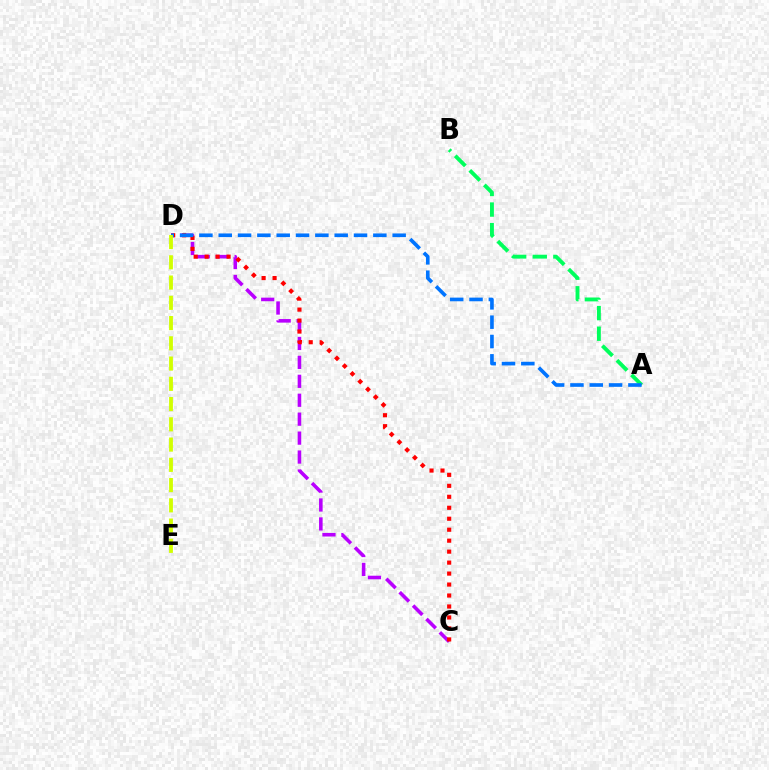{('C', 'D'): [{'color': '#b900ff', 'line_style': 'dashed', 'thickness': 2.57}, {'color': '#ff0000', 'line_style': 'dotted', 'thickness': 2.98}], ('A', 'B'): [{'color': '#00ff5c', 'line_style': 'dashed', 'thickness': 2.8}], ('A', 'D'): [{'color': '#0074ff', 'line_style': 'dashed', 'thickness': 2.63}], ('D', 'E'): [{'color': '#d1ff00', 'line_style': 'dashed', 'thickness': 2.75}]}